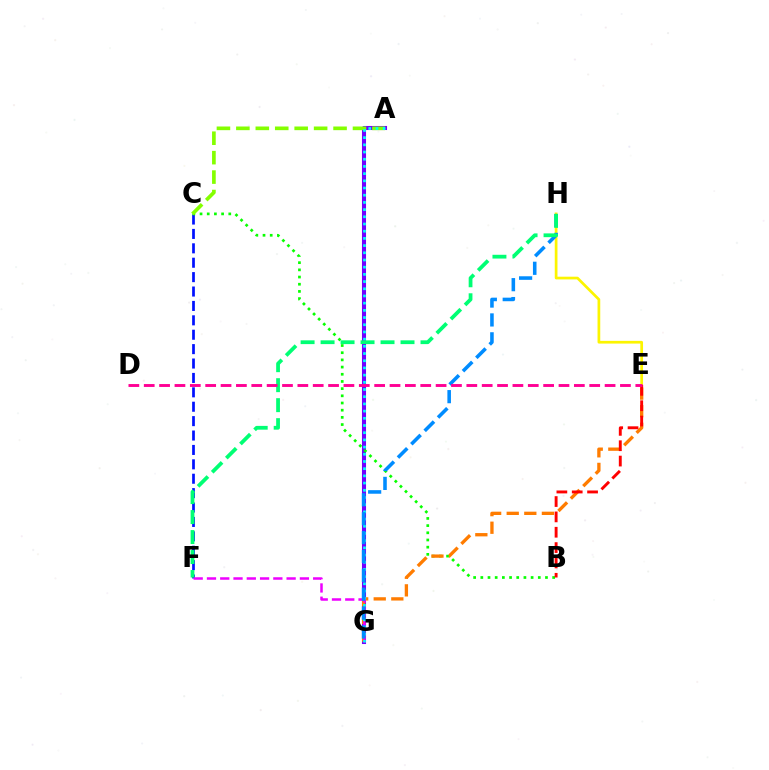{('A', 'G'): [{'color': '#7200ff', 'line_style': 'solid', 'thickness': 2.93}, {'color': '#00fff6', 'line_style': 'dotted', 'thickness': 1.96}], ('E', 'H'): [{'color': '#fcf500', 'line_style': 'solid', 'thickness': 1.95}], ('C', 'F'): [{'color': '#0010ff', 'line_style': 'dashed', 'thickness': 1.96}], ('B', 'C'): [{'color': '#08ff00', 'line_style': 'dotted', 'thickness': 1.95}], ('A', 'C'): [{'color': '#84ff00', 'line_style': 'dashed', 'thickness': 2.64}], ('E', 'G'): [{'color': '#ff7c00', 'line_style': 'dashed', 'thickness': 2.39}], ('F', 'G'): [{'color': '#ee00ff', 'line_style': 'dashed', 'thickness': 1.8}], ('G', 'H'): [{'color': '#008cff', 'line_style': 'dashed', 'thickness': 2.57}], ('F', 'H'): [{'color': '#00ff74', 'line_style': 'dashed', 'thickness': 2.71}], ('B', 'E'): [{'color': '#ff0000', 'line_style': 'dashed', 'thickness': 2.09}], ('D', 'E'): [{'color': '#ff0094', 'line_style': 'dashed', 'thickness': 2.09}]}